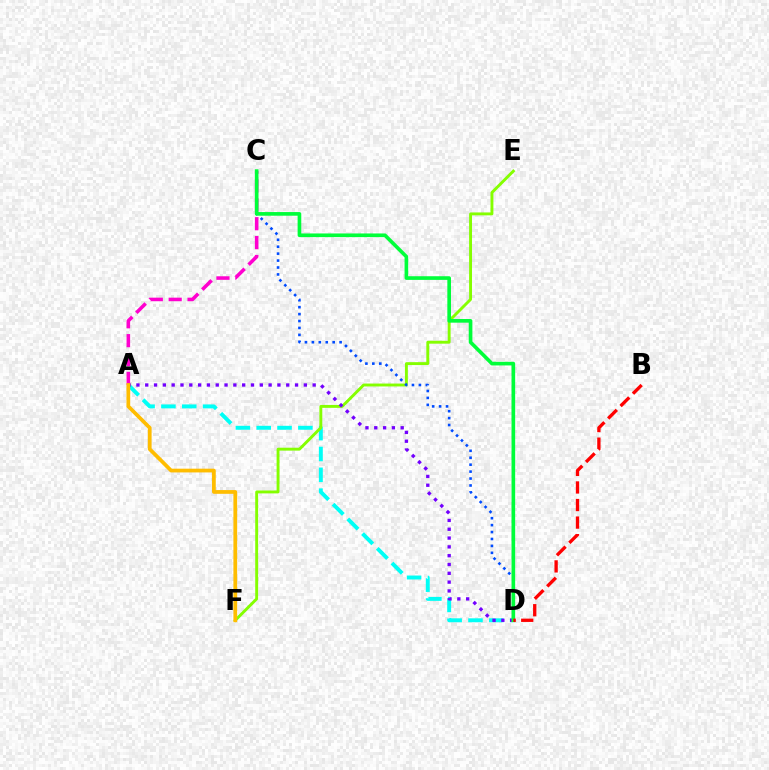{('A', 'D'): [{'color': '#00fff6', 'line_style': 'dashed', 'thickness': 2.83}, {'color': '#7200ff', 'line_style': 'dotted', 'thickness': 2.39}], ('A', 'C'): [{'color': '#ff00cf', 'line_style': 'dashed', 'thickness': 2.56}], ('E', 'F'): [{'color': '#84ff00', 'line_style': 'solid', 'thickness': 2.09}], ('C', 'D'): [{'color': '#004bff', 'line_style': 'dotted', 'thickness': 1.88}, {'color': '#00ff39', 'line_style': 'solid', 'thickness': 2.63}], ('A', 'F'): [{'color': '#ffbd00', 'line_style': 'solid', 'thickness': 2.69}], ('B', 'D'): [{'color': '#ff0000', 'line_style': 'dashed', 'thickness': 2.39}]}